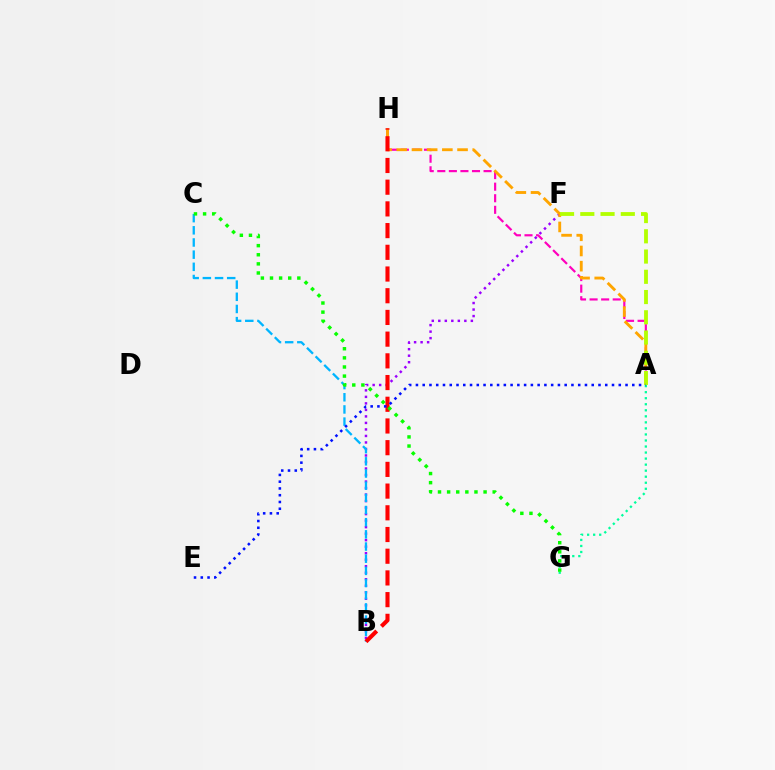{('B', 'F'): [{'color': '#9b00ff', 'line_style': 'dotted', 'thickness': 1.77}], ('B', 'C'): [{'color': '#00b5ff', 'line_style': 'dashed', 'thickness': 1.65}], ('A', 'H'): [{'color': '#ff00bd', 'line_style': 'dashed', 'thickness': 1.57}, {'color': '#ffa500', 'line_style': 'dashed', 'thickness': 2.06}], ('A', 'G'): [{'color': '#00ff9d', 'line_style': 'dotted', 'thickness': 1.64}], ('B', 'H'): [{'color': '#ff0000', 'line_style': 'dashed', 'thickness': 2.95}], ('A', 'F'): [{'color': '#b3ff00', 'line_style': 'dashed', 'thickness': 2.75}], ('A', 'E'): [{'color': '#0010ff', 'line_style': 'dotted', 'thickness': 1.84}], ('C', 'G'): [{'color': '#08ff00', 'line_style': 'dotted', 'thickness': 2.48}]}